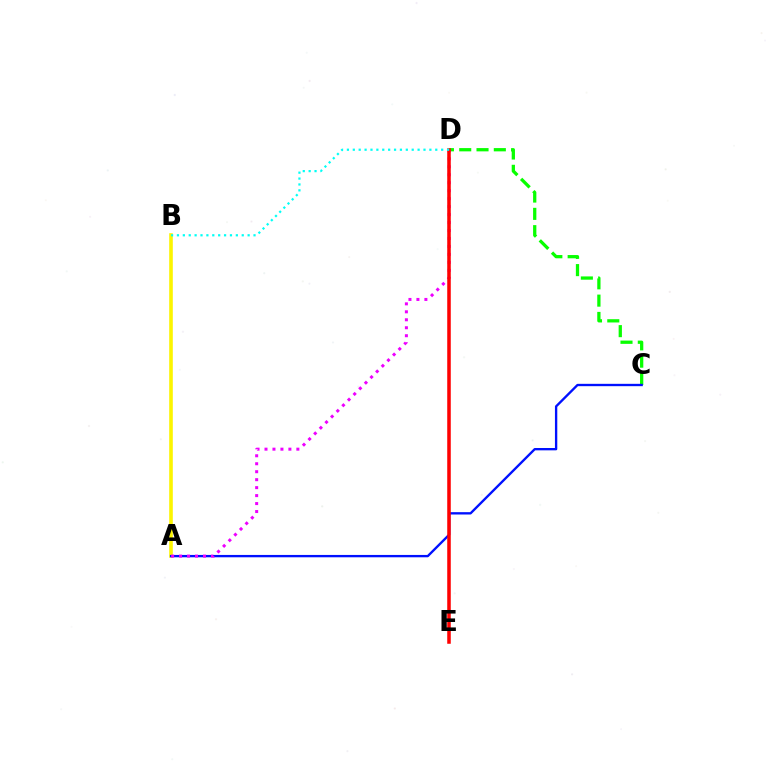{('C', 'D'): [{'color': '#08ff00', 'line_style': 'dashed', 'thickness': 2.35}], ('A', 'B'): [{'color': '#fcf500', 'line_style': 'solid', 'thickness': 2.59}], ('A', 'C'): [{'color': '#0010ff', 'line_style': 'solid', 'thickness': 1.69}], ('A', 'D'): [{'color': '#ee00ff', 'line_style': 'dotted', 'thickness': 2.16}], ('D', 'E'): [{'color': '#ff0000', 'line_style': 'solid', 'thickness': 2.54}], ('B', 'D'): [{'color': '#00fff6', 'line_style': 'dotted', 'thickness': 1.6}]}